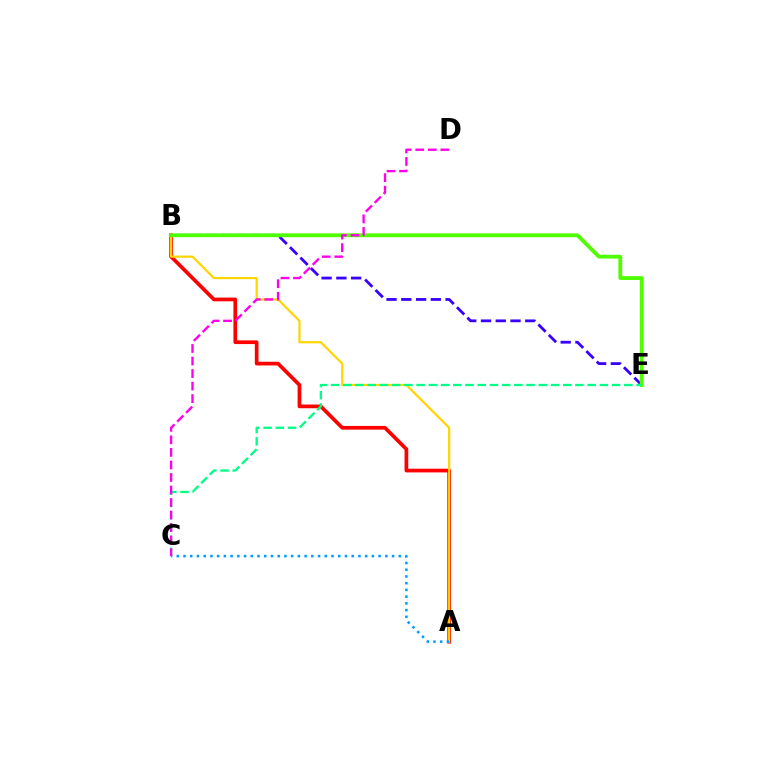{('A', 'B'): [{'color': '#ff0000', 'line_style': 'solid', 'thickness': 2.66}, {'color': '#ffd500', 'line_style': 'solid', 'thickness': 1.59}], ('B', 'E'): [{'color': '#3700ff', 'line_style': 'dashed', 'thickness': 2.0}, {'color': '#4fff00', 'line_style': 'solid', 'thickness': 2.74}], ('C', 'E'): [{'color': '#00ff86', 'line_style': 'dashed', 'thickness': 1.66}], ('A', 'C'): [{'color': '#009eff', 'line_style': 'dotted', 'thickness': 1.83}], ('C', 'D'): [{'color': '#ff00ed', 'line_style': 'dashed', 'thickness': 1.7}]}